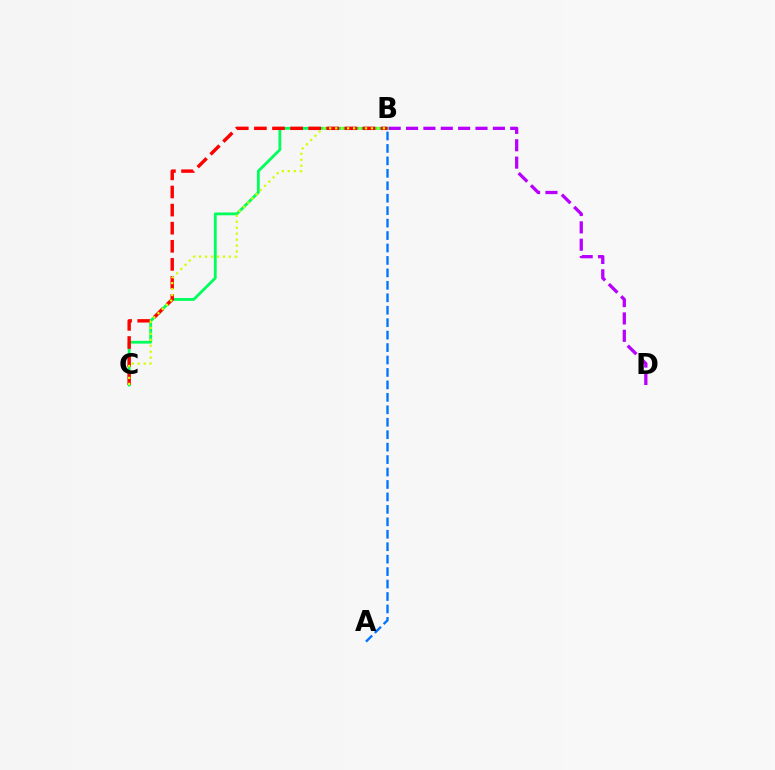{('B', 'D'): [{'color': '#b900ff', 'line_style': 'dashed', 'thickness': 2.36}], ('B', 'C'): [{'color': '#00ff5c', 'line_style': 'solid', 'thickness': 2.02}, {'color': '#ff0000', 'line_style': 'dashed', 'thickness': 2.46}, {'color': '#d1ff00', 'line_style': 'dotted', 'thickness': 1.62}], ('A', 'B'): [{'color': '#0074ff', 'line_style': 'dashed', 'thickness': 1.69}]}